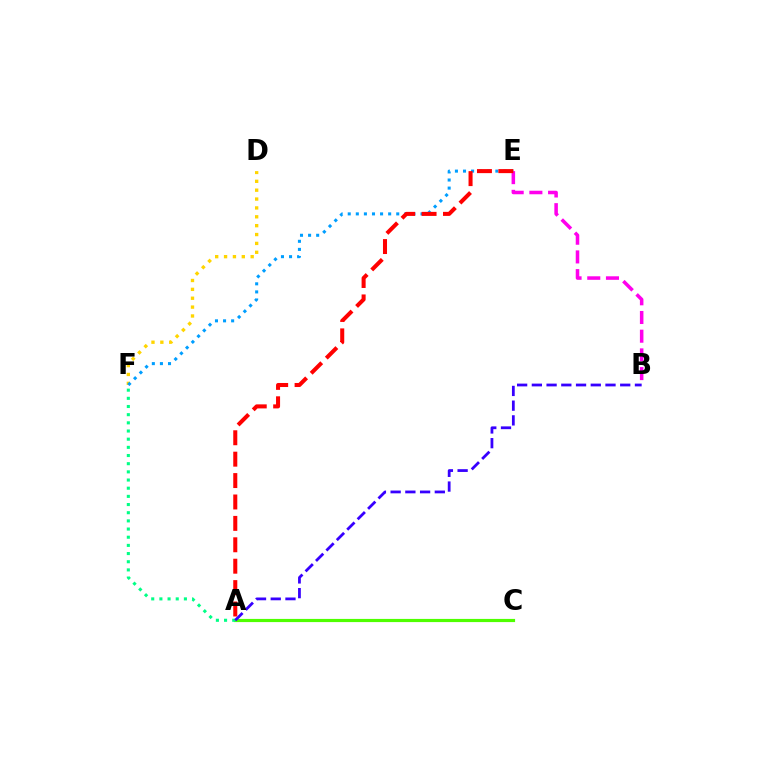{('D', 'F'): [{'color': '#ffd500', 'line_style': 'dotted', 'thickness': 2.41}], ('E', 'F'): [{'color': '#009eff', 'line_style': 'dotted', 'thickness': 2.2}], ('A', 'C'): [{'color': '#4fff00', 'line_style': 'solid', 'thickness': 2.29}], ('A', 'F'): [{'color': '#00ff86', 'line_style': 'dotted', 'thickness': 2.22}], ('A', 'B'): [{'color': '#3700ff', 'line_style': 'dashed', 'thickness': 2.0}], ('B', 'E'): [{'color': '#ff00ed', 'line_style': 'dashed', 'thickness': 2.54}], ('A', 'E'): [{'color': '#ff0000', 'line_style': 'dashed', 'thickness': 2.91}]}